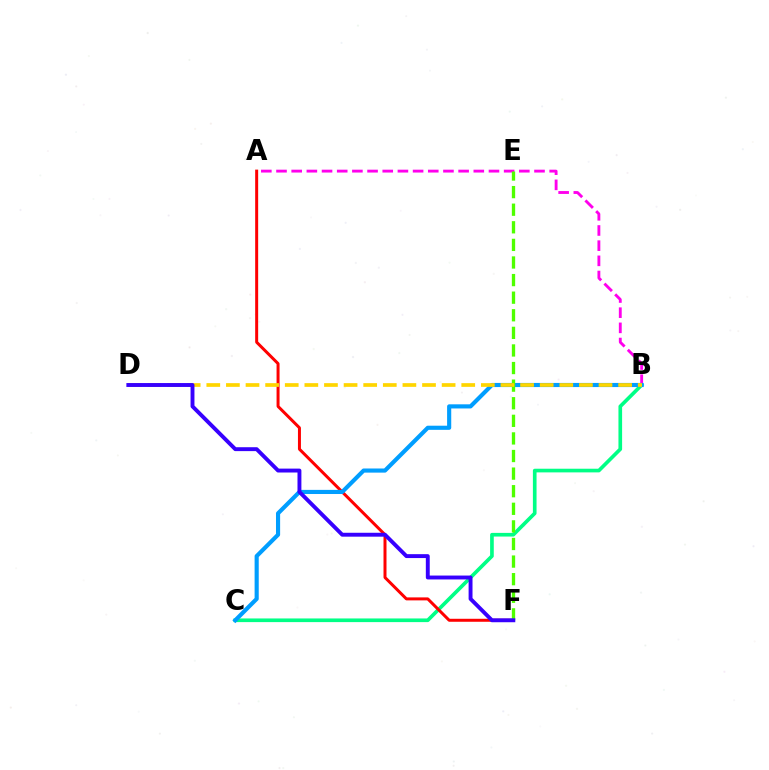{('B', 'C'): [{'color': '#00ff86', 'line_style': 'solid', 'thickness': 2.63}, {'color': '#009eff', 'line_style': 'solid', 'thickness': 2.98}], ('A', 'B'): [{'color': '#ff00ed', 'line_style': 'dashed', 'thickness': 2.06}], ('A', 'F'): [{'color': '#ff0000', 'line_style': 'solid', 'thickness': 2.15}], ('E', 'F'): [{'color': '#4fff00', 'line_style': 'dashed', 'thickness': 2.39}], ('B', 'D'): [{'color': '#ffd500', 'line_style': 'dashed', 'thickness': 2.66}], ('D', 'F'): [{'color': '#3700ff', 'line_style': 'solid', 'thickness': 2.81}]}